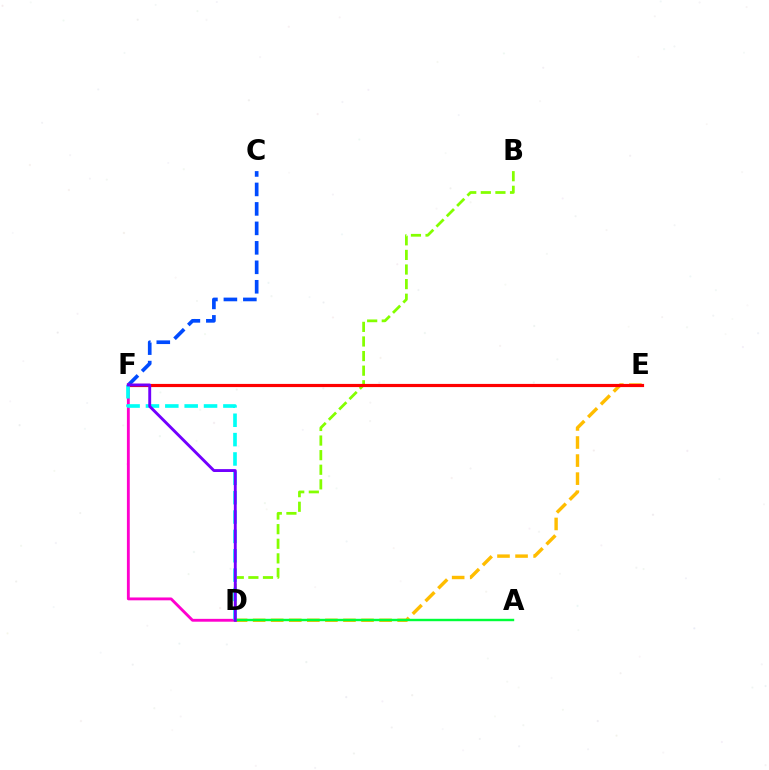{('C', 'F'): [{'color': '#004bff', 'line_style': 'dashed', 'thickness': 2.64}], ('D', 'E'): [{'color': '#ffbd00', 'line_style': 'dashed', 'thickness': 2.45}], ('B', 'D'): [{'color': '#84ff00', 'line_style': 'dashed', 'thickness': 1.98}], ('E', 'F'): [{'color': '#ff0000', 'line_style': 'solid', 'thickness': 2.29}], ('D', 'F'): [{'color': '#ff00cf', 'line_style': 'solid', 'thickness': 2.06}, {'color': '#00fff6', 'line_style': 'dashed', 'thickness': 2.63}, {'color': '#7200ff', 'line_style': 'solid', 'thickness': 2.08}], ('A', 'D'): [{'color': '#00ff39', 'line_style': 'solid', 'thickness': 1.74}]}